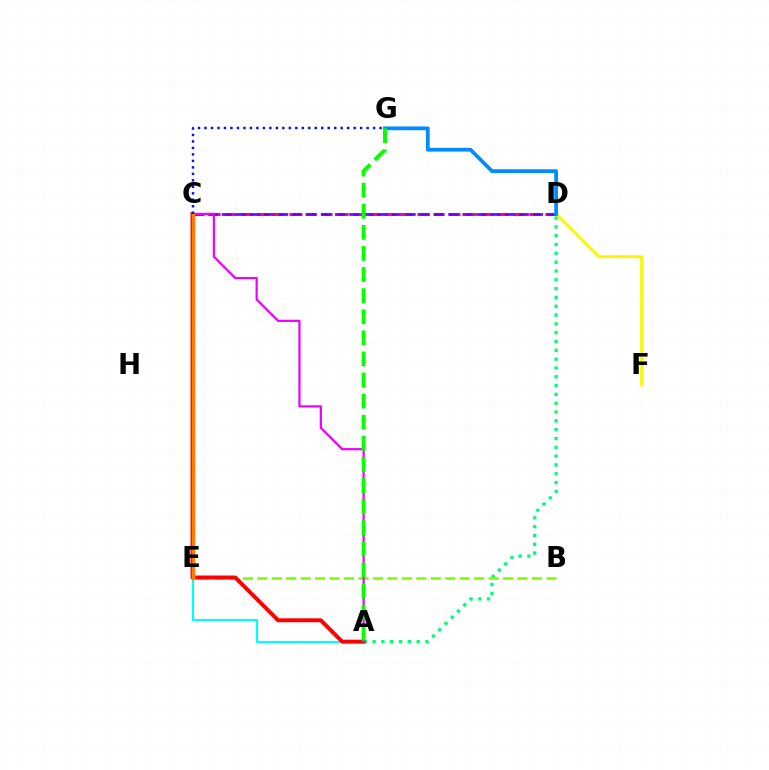{('A', 'E'): [{'color': '#00fff6', 'line_style': 'solid', 'thickness': 1.55}], ('A', 'D'): [{'color': '#00ff74', 'line_style': 'dotted', 'thickness': 2.4}], ('C', 'D'): [{'color': '#ff0094', 'line_style': 'dashed', 'thickness': 2.17}, {'color': '#7200ff', 'line_style': 'dashed', 'thickness': 1.92}], ('D', 'F'): [{'color': '#fcf500', 'line_style': 'solid', 'thickness': 2.08}], ('D', 'G'): [{'color': '#008cff', 'line_style': 'solid', 'thickness': 2.71}], ('B', 'E'): [{'color': '#84ff00', 'line_style': 'dashed', 'thickness': 1.96}], ('A', 'C'): [{'color': '#ff0000', 'line_style': 'solid', 'thickness': 2.85}, {'color': '#ee00ff', 'line_style': 'solid', 'thickness': 1.58}], ('C', 'E'): [{'color': '#ff7c00', 'line_style': 'solid', 'thickness': 2.49}], ('A', 'G'): [{'color': '#08ff00', 'line_style': 'dashed', 'thickness': 2.87}], ('C', 'G'): [{'color': '#0010ff', 'line_style': 'dotted', 'thickness': 1.76}]}